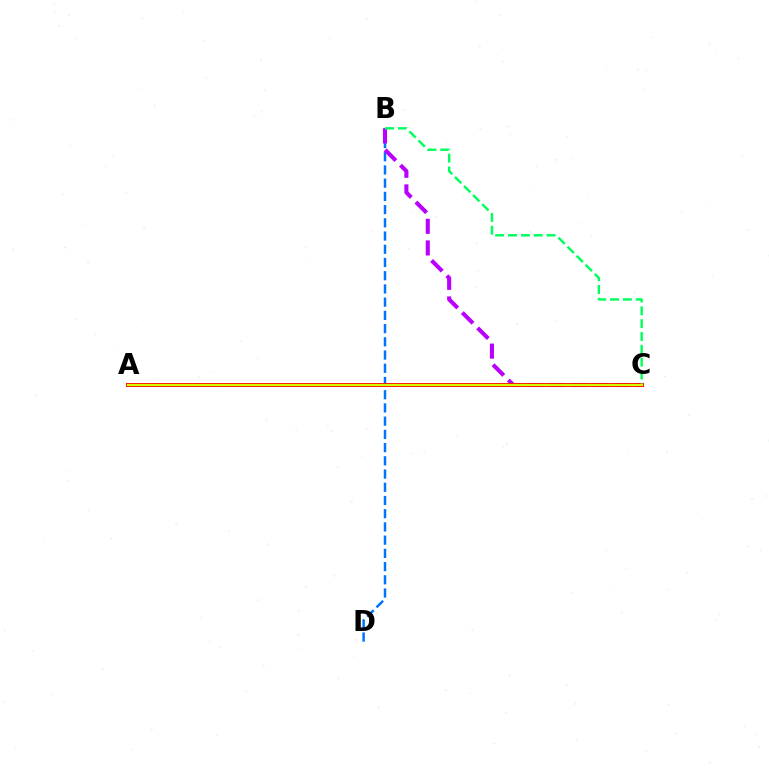{('B', 'D'): [{'color': '#0074ff', 'line_style': 'dashed', 'thickness': 1.8}], ('B', 'C'): [{'color': '#b900ff', 'line_style': 'dashed', 'thickness': 2.94}, {'color': '#00ff5c', 'line_style': 'dashed', 'thickness': 1.74}], ('A', 'C'): [{'color': '#ff0000', 'line_style': 'solid', 'thickness': 2.84}, {'color': '#d1ff00', 'line_style': 'solid', 'thickness': 1.6}]}